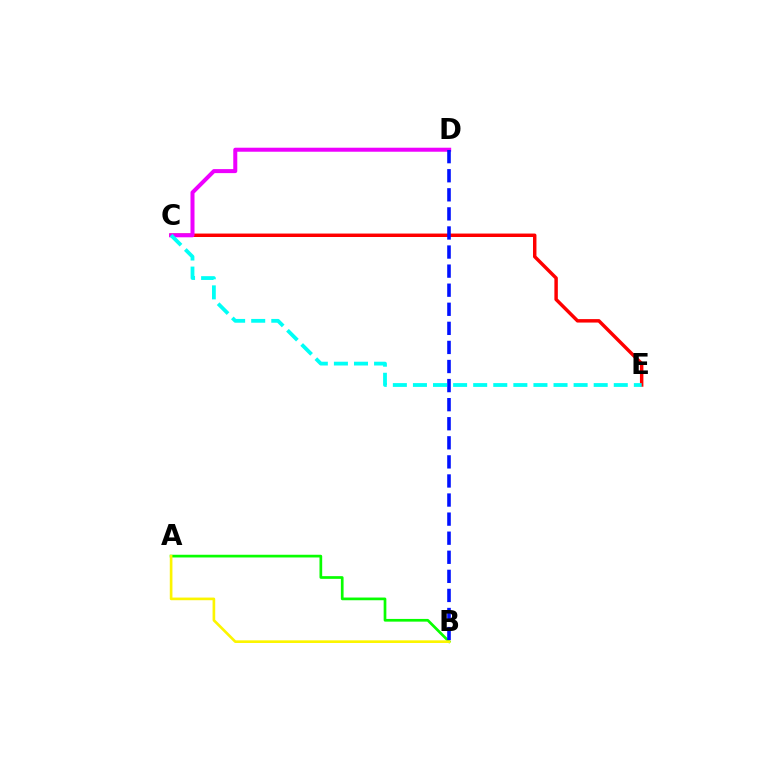{('A', 'B'): [{'color': '#08ff00', 'line_style': 'solid', 'thickness': 1.95}, {'color': '#fcf500', 'line_style': 'solid', 'thickness': 1.91}], ('C', 'E'): [{'color': '#ff0000', 'line_style': 'solid', 'thickness': 2.49}, {'color': '#00fff6', 'line_style': 'dashed', 'thickness': 2.73}], ('C', 'D'): [{'color': '#ee00ff', 'line_style': 'solid', 'thickness': 2.89}], ('B', 'D'): [{'color': '#0010ff', 'line_style': 'dashed', 'thickness': 2.59}]}